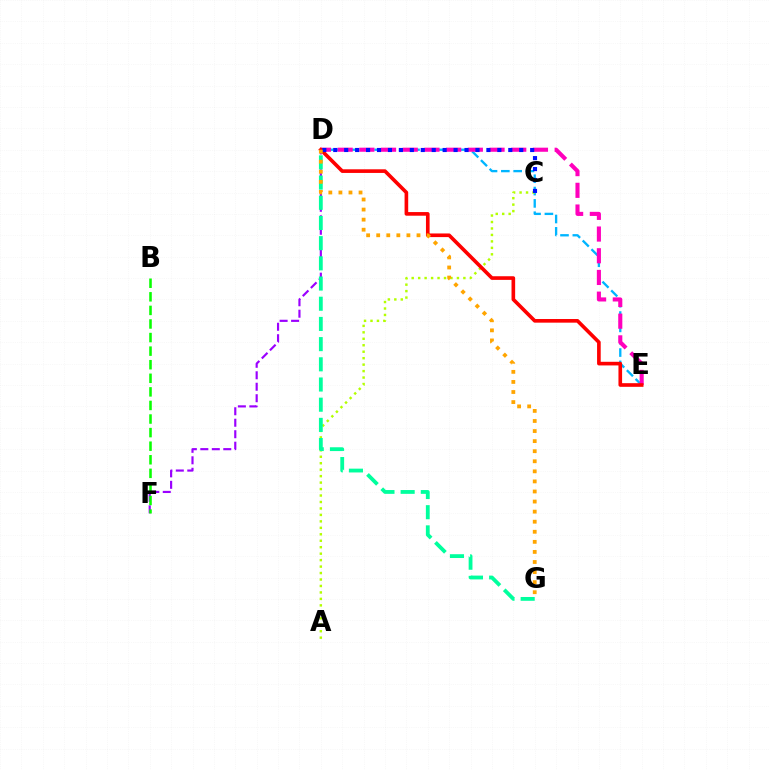{('D', 'E'): [{'color': '#00b5ff', 'line_style': 'dashed', 'thickness': 1.68}, {'color': '#ff00bd', 'line_style': 'dashed', 'thickness': 2.95}, {'color': '#ff0000', 'line_style': 'solid', 'thickness': 2.62}], ('D', 'F'): [{'color': '#9b00ff', 'line_style': 'dashed', 'thickness': 1.56}], ('B', 'F'): [{'color': '#08ff00', 'line_style': 'dashed', 'thickness': 1.84}], ('A', 'C'): [{'color': '#b3ff00', 'line_style': 'dotted', 'thickness': 1.76}], ('D', 'G'): [{'color': '#00ff9d', 'line_style': 'dashed', 'thickness': 2.74}, {'color': '#ffa500', 'line_style': 'dotted', 'thickness': 2.74}], ('C', 'D'): [{'color': '#0010ff', 'line_style': 'dotted', 'thickness': 2.97}]}